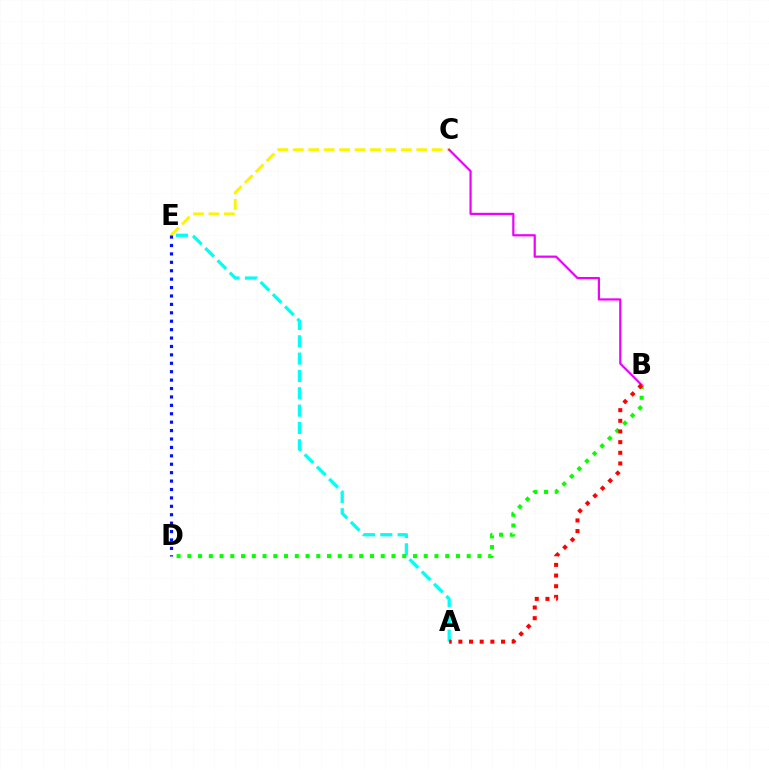{('C', 'E'): [{'color': '#fcf500', 'line_style': 'dashed', 'thickness': 2.1}], ('A', 'E'): [{'color': '#00fff6', 'line_style': 'dashed', 'thickness': 2.36}], ('B', 'C'): [{'color': '#ee00ff', 'line_style': 'solid', 'thickness': 1.59}], ('D', 'E'): [{'color': '#0010ff', 'line_style': 'dotted', 'thickness': 2.29}], ('B', 'D'): [{'color': '#08ff00', 'line_style': 'dotted', 'thickness': 2.92}], ('A', 'B'): [{'color': '#ff0000', 'line_style': 'dotted', 'thickness': 2.9}]}